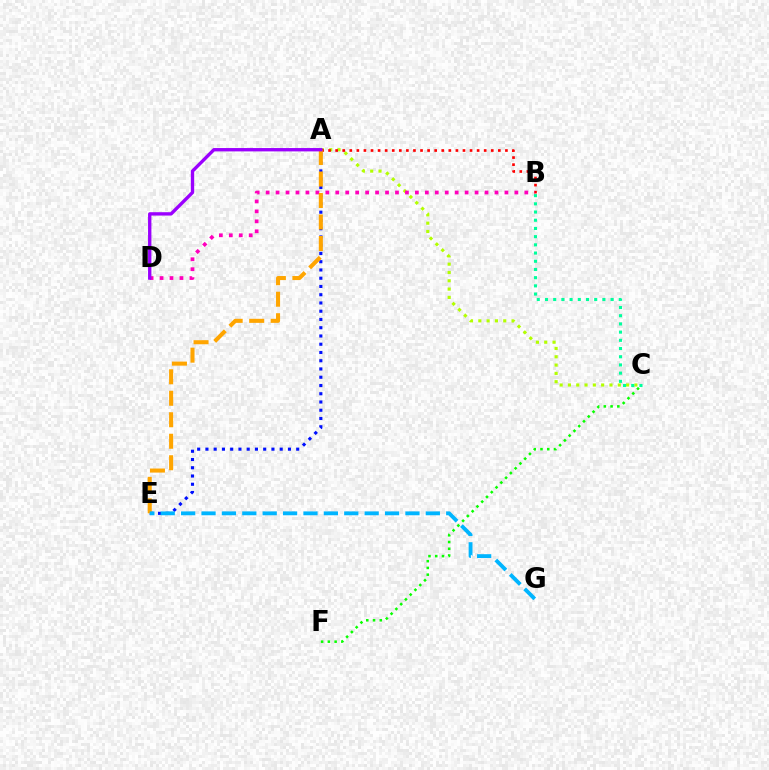{('A', 'C'): [{'color': '#b3ff00', 'line_style': 'dotted', 'thickness': 2.26}], ('A', 'E'): [{'color': '#0010ff', 'line_style': 'dotted', 'thickness': 2.24}, {'color': '#ffa500', 'line_style': 'dashed', 'thickness': 2.92}], ('A', 'B'): [{'color': '#ff0000', 'line_style': 'dotted', 'thickness': 1.92}], ('C', 'F'): [{'color': '#08ff00', 'line_style': 'dotted', 'thickness': 1.84}], ('B', 'D'): [{'color': '#ff00bd', 'line_style': 'dotted', 'thickness': 2.7}], ('B', 'C'): [{'color': '#00ff9d', 'line_style': 'dotted', 'thickness': 2.23}], ('A', 'D'): [{'color': '#9b00ff', 'line_style': 'solid', 'thickness': 2.41}], ('E', 'G'): [{'color': '#00b5ff', 'line_style': 'dashed', 'thickness': 2.77}]}